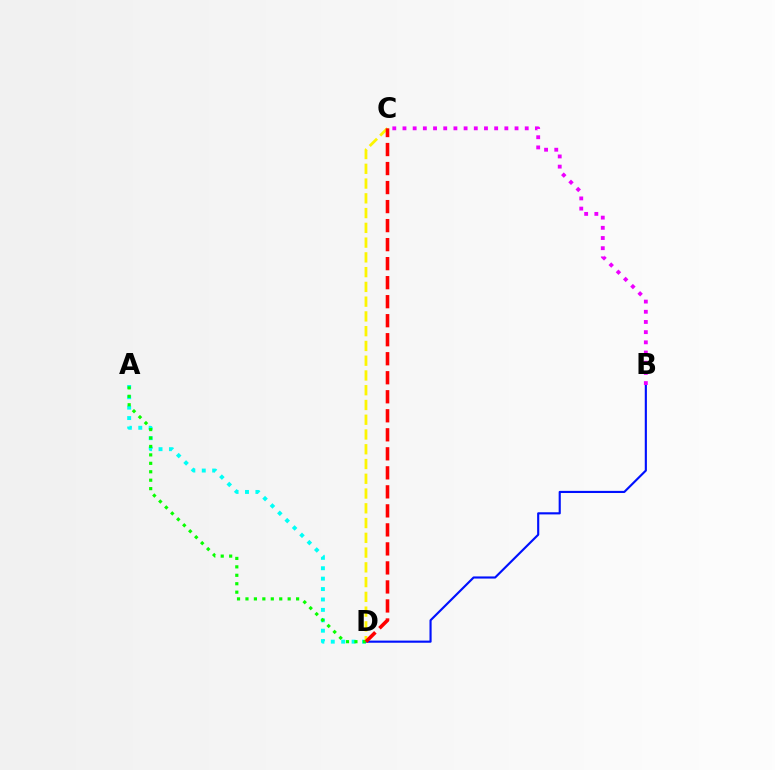{('A', 'D'): [{'color': '#00fff6', 'line_style': 'dotted', 'thickness': 2.83}, {'color': '#08ff00', 'line_style': 'dotted', 'thickness': 2.29}], ('B', 'D'): [{'color': '#0010ff', 'line_style': 'solid', 'thickness': 1.54}], ('C', 'D'): [{'color': '#fcf500', 'line_style': 'dashed', 'thickness': 2.01}, {'color': '#ff0000', 'line_style': 'dashed', 'thickness': 2.58}], ('B', 'C'): [{'color': '#ee00ff', 'line_style': 'dotted', 'thickness': 2.77}]}